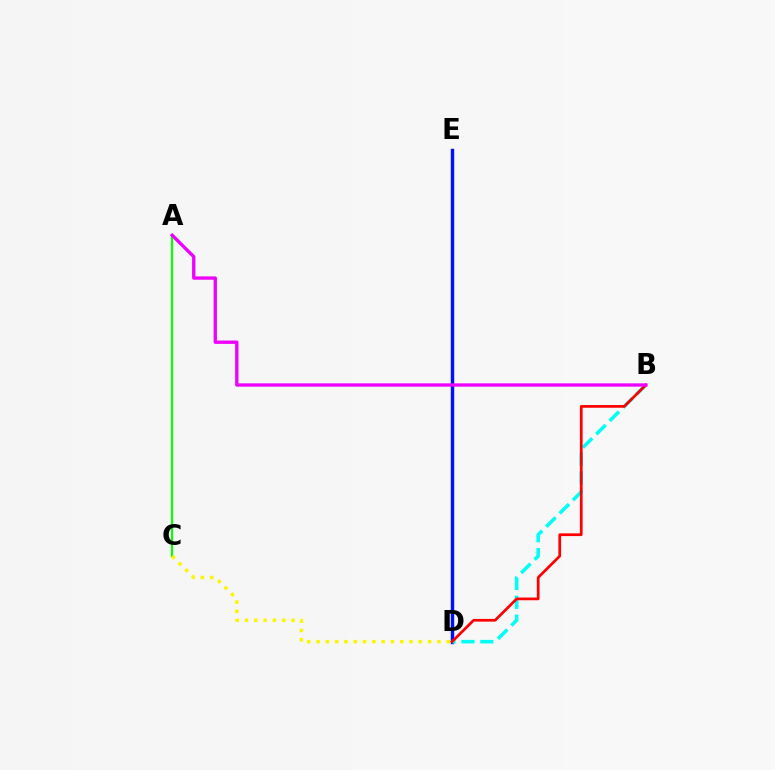{('D', 'E'): [{'color': '#0010ff', 'line_style': 'solid', 'thickness': 2.47}], ('B', 'D'): [{'color': '#00fff6', 'line_style': 'dashed', 'thickness': 2.57}, {'color': '#ff0000', 'line_style': 'solid', 'thickness': 1.96}], ('A', 'C'): [{'color': '#08ff00', 'line_style': 'solid', 'thickness': 1.6}], ('A', 'B'): [{'color': '#ee00ff', 'line_style': 'solid', 'thickness': 2.4}], ('C', 'D'): [{'color': '#fcf500', 'line_style': 'dotted', 'thickness': 2.53}]}